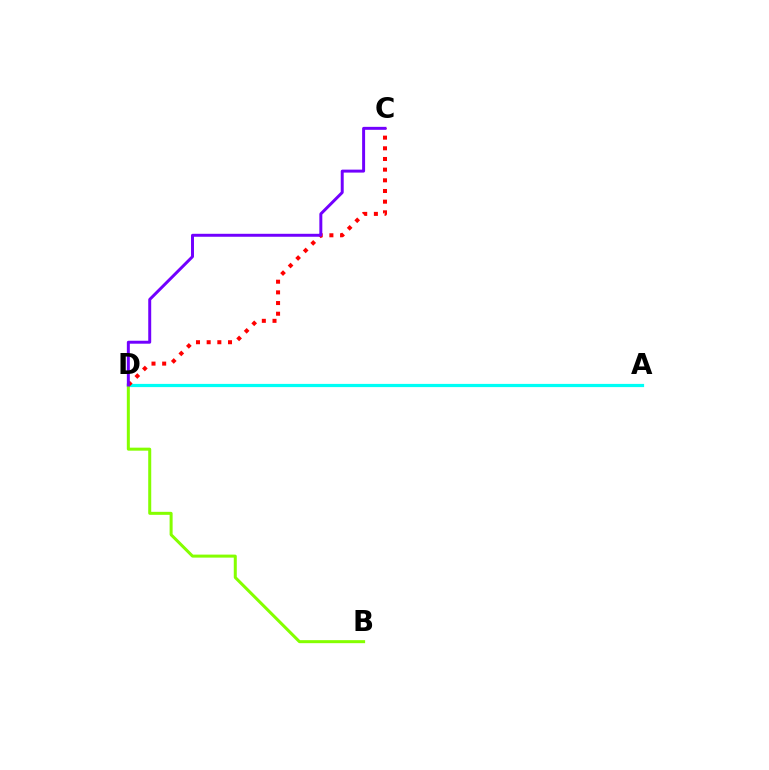{('A', 'D'): [{'color': '#00fff6', 'line_style': 'solid', 'thickness': 2.31}], ('B', 'D'): [{'color': '#84ff00', 'line_style': 'solid', 'thickness': 2.17}], ('C', 'D'): [{'color': '#ff0000', 'line_style': 'dotted', 'thickness': 2.9}, {'color': '#7200ff', 'line_style': 'solid', 'thickness': 2.13}]}